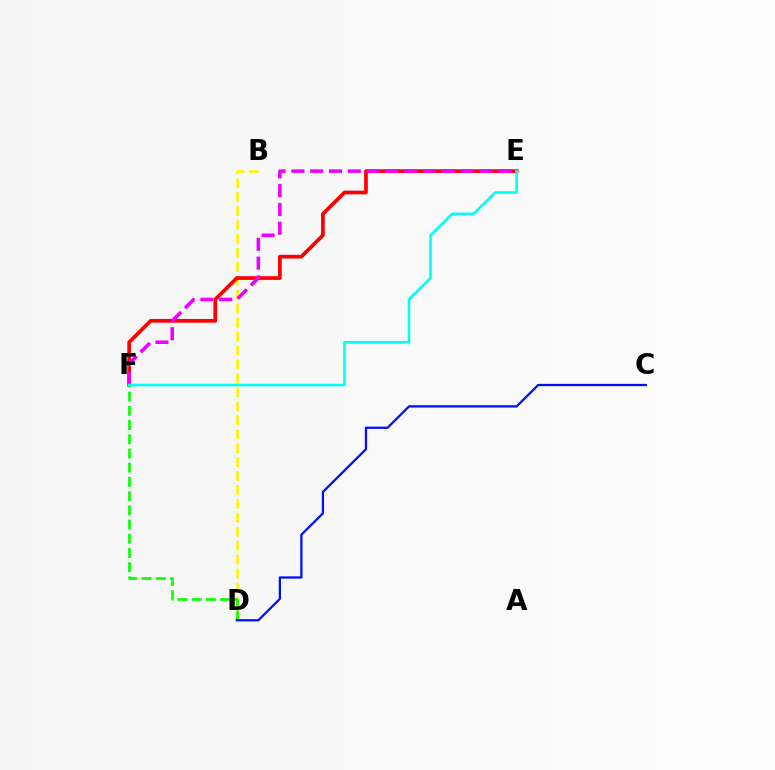{('B', 'D'): [{'color': '#fcf500', 'line_style': 'dashed', 'thickness': 1.89}], ('E', 'F'): [{'color': '#ff0000', 'line_style': 'solid', 'thickness': 2.67}, {'color': '#ee00ff', 'line_style': 'dashed', 'thickness': 2.55}, {'color': '#00fff6', 'line_style': 'solid', 'thickness': 1.87}], ('D', 'F'): [{'color': '#08ff00', 'line_style': 'dashed', 'thickness': 1.93}], ('C', 'D'): [{'color': '#0010ff', 'line_style': 'solid', 'thickness': 1.64}]}